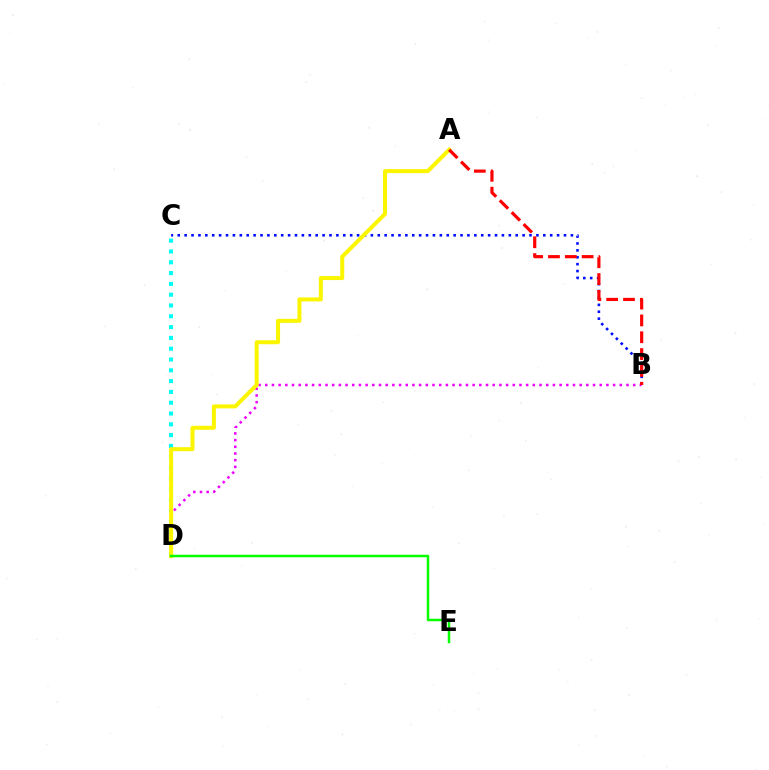{('B', 'D'): [{'color': '#ee00ff', 'line_style': 'dotted', 'thickness': 1.82}], ('C', 'D'): [{'color': '#00fff6', 'line_style': 'dotted', 'thickness': 2.94}], ('B', 'C'): [{'color': '#0010ff', 'line_style': 'dotted', 'thickness': 1.87}], ('A', 'D'): [{'color': '#fcf500', 'line_style': 'solid', 'thickness': 2.88}], ('A', 'B'): [{'color': '#ff0000', 'line_style': 'dashed', 'thickness': 2.29}], ('D', 'E'): [{'color': '#08ff00', 'line_style': 'solid', 'thickness': 1.8}]}